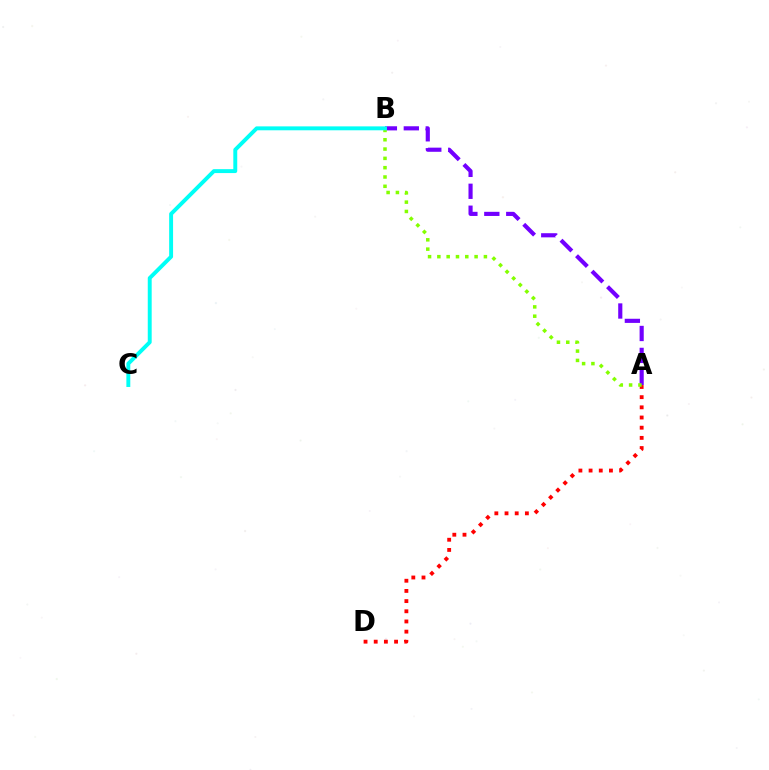{('A', 'B'): [{'color': '#7200ff', 'line_style': 'dashed', 'thickness': 2.98}, {'color': '#84ff00', 'line_style': 'dotted', 'thickness': 2.53}], ('A', 'D'): [{'color': '#ff0000', 'line_style': 'dotted', 'thickness': 2.77}], ('B', 'C'): [{'color': '#00fff6', 'line_style': 'solid', 'thickness': 2.82}]}